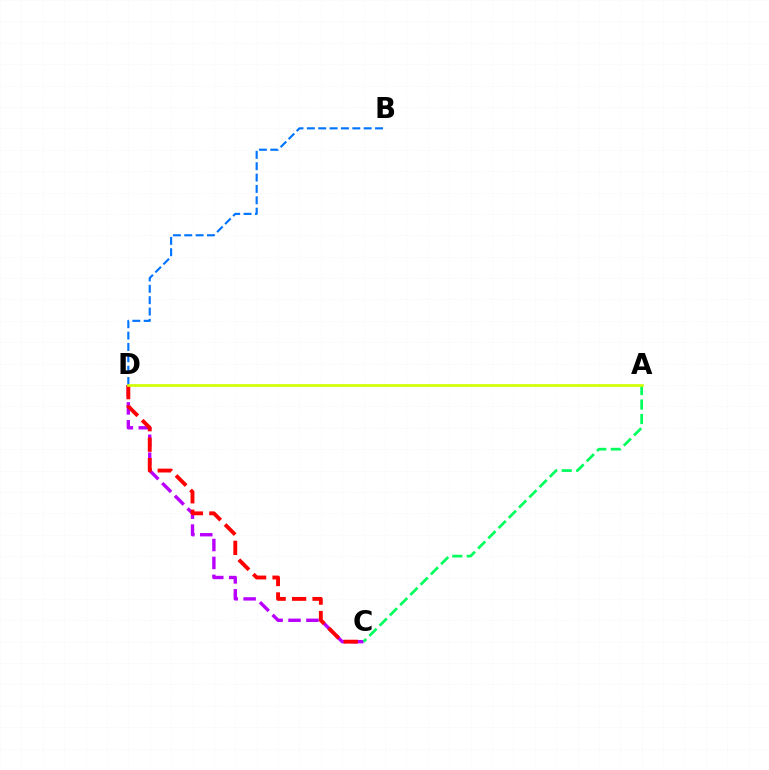{('C', 'D'): [{'color': '#b900ff', 'line_style': 'dashed', 'thickness': 2.43}, {'color': '#ff0000', 'line_style': 'dashed', 'thickness': 2.78}], ('A', 'C'): [{'color': '#00ff5c', 'line_style': 'dashed', 'thickness': 1.97}], ('B', 'D'): [{'color': '#0074ff', 'line_style': 'dashed', 'thickness': 1.54}], ('A', 'D'): [{'color': '#d1ff00', 'line_style': 'solid', 'thickness': 1.93}]}